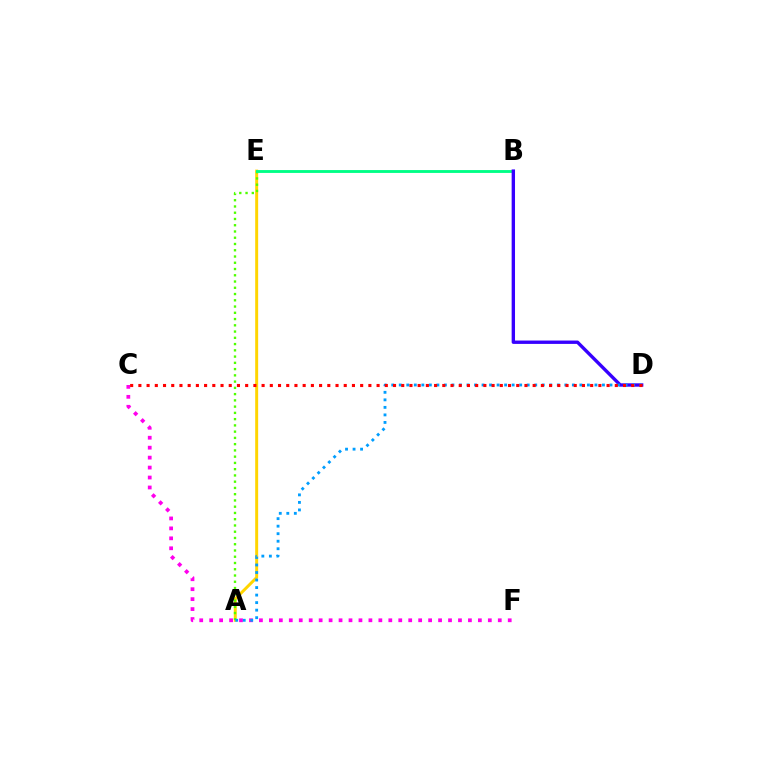{('A', 'E'): [{'color': '#ffd500', 'line_style': 'solid', 'thickness': 2.13}, {'color': '#4fff00', 'line_style': 'dotted', 'thickness': 1.7}], ('C', 'F'): [{'color': '#ff00ed', 'line_style': 'dotted', 'thickness': 2.7}], ('B', 'E'): [{'color': '#00ff86', 'line_style': 'solid', 'thickness': 2.06}], ('B', 'D'): [{'color': '#3700ff', 'line_style': 'solid', 'thickness': 2.42}], ('A', 'D'): [{'color': '#009eff', 'line_style': 'dotted', 'thickness': 2.04}], ('C', 'D'): [{'color': '#ff0000', 'line_style': 'dotted', 'thickness': 2.23}]}